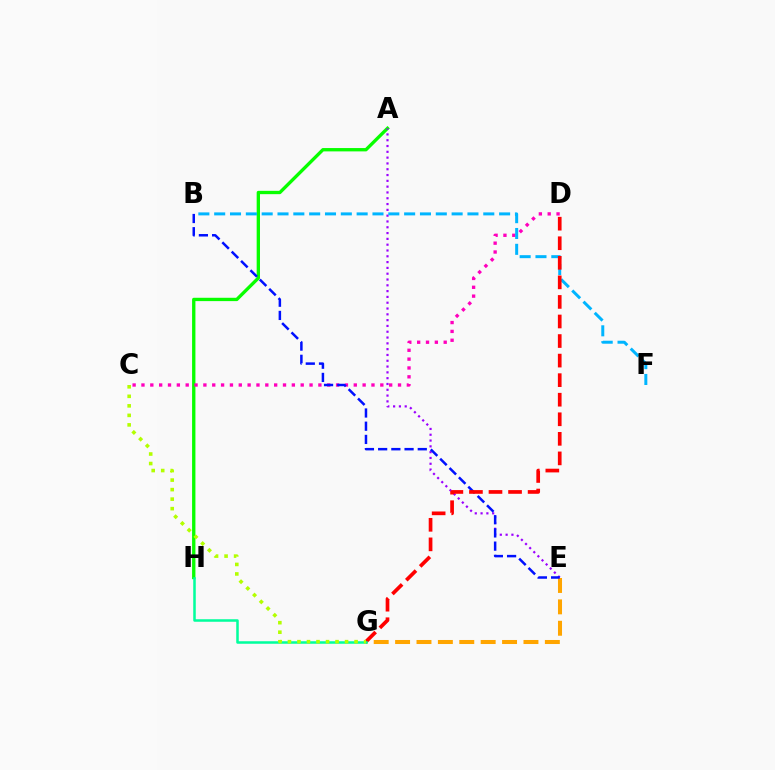{('A', 'H'): [{'color': '#08ff00', 'line_style': 'solid', 'thickness': 2.4}], ('C', 'D'): [{'color': '#ff00bd', 'line_style': 'dotted', 'thickness': 2.4}], ('E', 'G'): [{'color': '#ffa500', 'line_style': 'dashed', 'thickness': 2.91}], ('A', 'E'): [{'color': '#9b00ff', 'line_style': 'dotted', 'thickness': 1.58}], ('B', 'E'): [{'color': '#0010ff', 'line_style': 'dashed', 'thickness': 1.79}], ('B', 'F'): [{'color': '#00b5ff', 'line_style': 'dashed', 'thickness': 2.15}], ('D', 'G'): [{'color': '#ff0000', 'line_style': 'dashed', 'thickness': 2.66}], ('G', 'H'): [{'color': '#00ff9d', 'line_style': 'solid', 'thickness': 1.82}], ('C', 'G'): [{'color': '#b3ff00', 'line_style': 'dotted', 'thickness': 2.59}]}